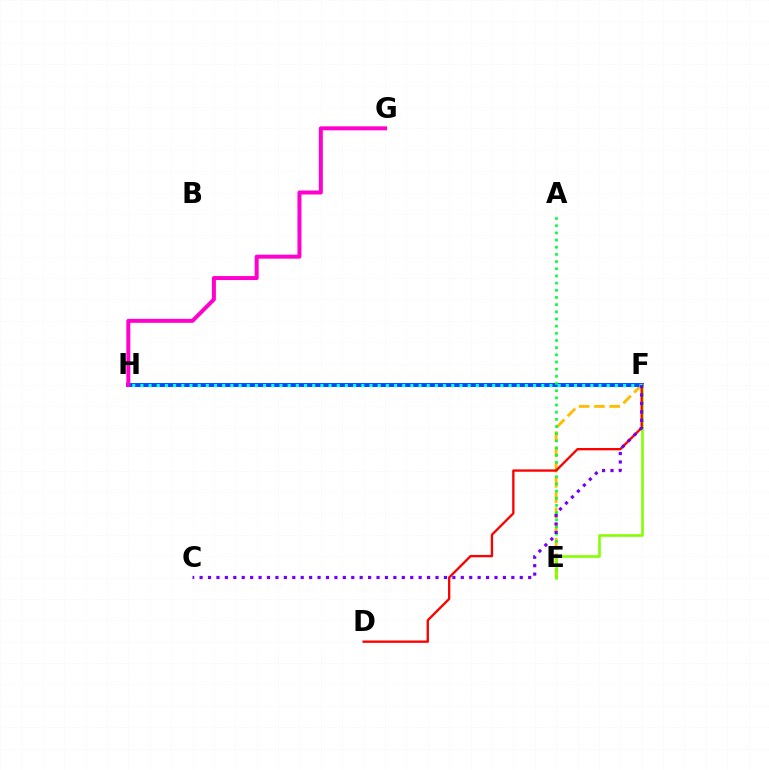{('E', 'F'): [{'color': '#ffbd00', 'line_style': 'dashed', 'thickness': 2.07}, {'color': '#84ff00', 'line_style': 'solid', 'thickness': 1.87}], ('F', 'H'): [{'color': '#004bff', 'line_style': 'solid', 'thickness': 2.82}, {'color': '#00fff6', 'line_style': 'dotted', 'thickness': 2.22}], ('G', 'H'): [{'color': '#ff00cf', 'line_style': 'solid', 'thickness': 2.87}], ('A', 'E'): [{'color': '#00ff39', 'line_style': 'dotted', 'thickness': 1.95}], ('D', 'F'): [{'color': '#ff0000', 'line_style': 'solid', 'thickness': 1.68}], ('C', 'F'): [{'color': '#7200ff', 'line_style': 'dotted', 'thickness': 2.29}]}